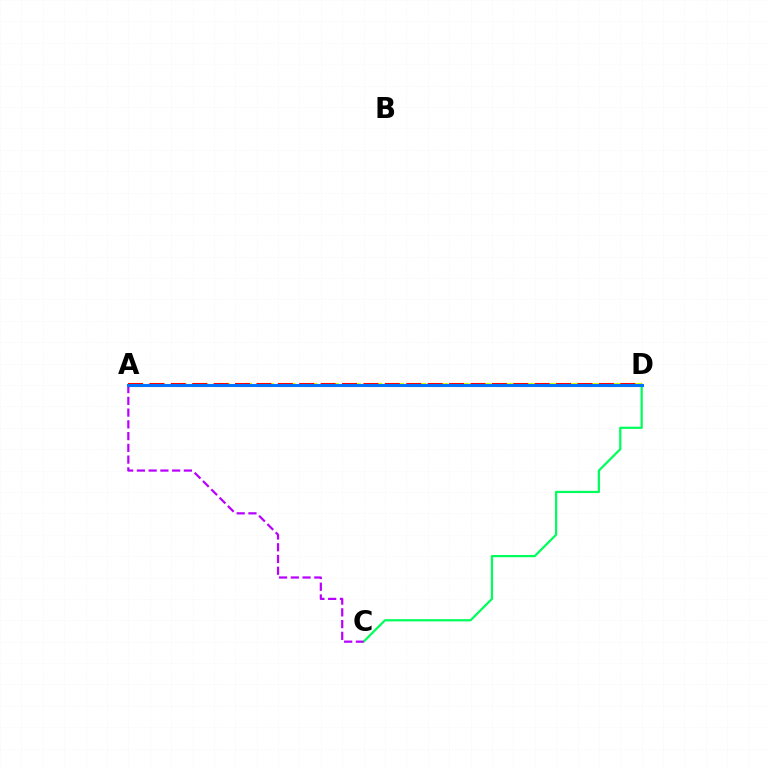{('C', 'D'): [{'color': '#00ff5c', 'line_style': 'solid', 'thickness': 1.61}], ('A', 'D'): [{'color': '#d1ff00', 'line_style': 'dashed', 'thickness': 2.96}, {'color': '#ff0000', 'line_style': 'dashed', 'thickness': 2.91}, {'color': '#0074ff', 'line_style': 'solid', 'thickness': 2.17}], ('A', 'C'): [{'color': '#b900ff', 'line_style': 'dashed', 'thickness': 1.6}]}